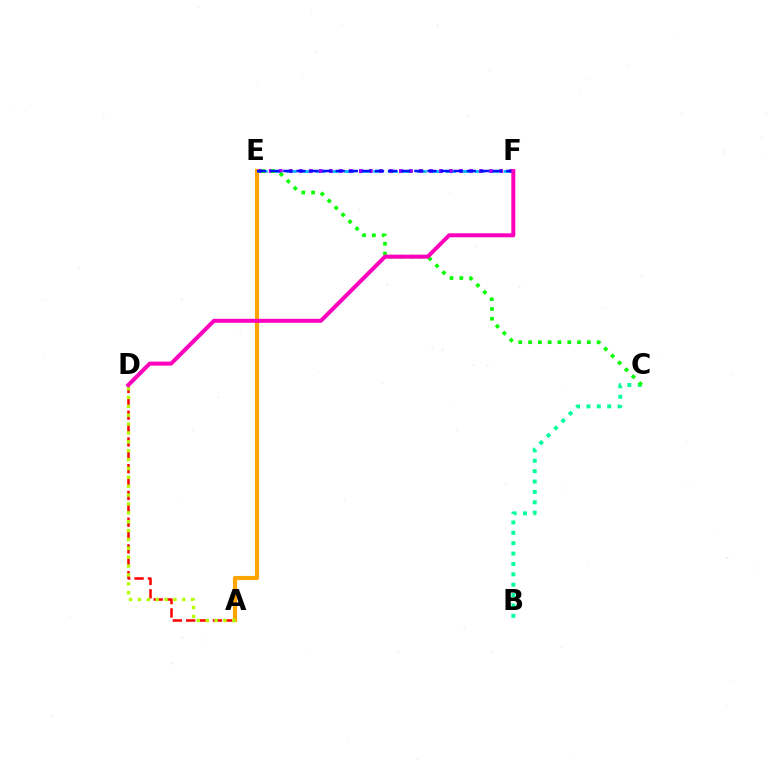{('A', 'D'): [{'color': '#ff0000', 'line_style': 'dashed', 'thickness': 1.82}, {'color': '#b3ff00', 'line_style': 'dotted', 'thickness': 2.41}], ('A', 'E'): [{'color': '#ffa500', 'line_style': 'solid', 'thickness': 2.99}], ('B', 'C'): [{'color': '#00ff9d', 'line_style': 'dotted', 'thickness': 2.82}], ('E', 'F'): [{'color': '#00b5ff', 'line_style': 'dashed', 'thickness': 1.97}, {'color': '#9b00ff', 'line_style': 'dotted', 'thickness': 2.72}, {'color': '#0010ff', 'line_style': 'dashed', 'thickness': 1.78}], ('C', 'E'): [{'color': '#08ff00', 'line_style': 'dotted', 'thickness': 2.66}], ('D', 'F'): [{'color': '#ff00bd', 'line_style': 'solid', 'thickness': 2.88}]}